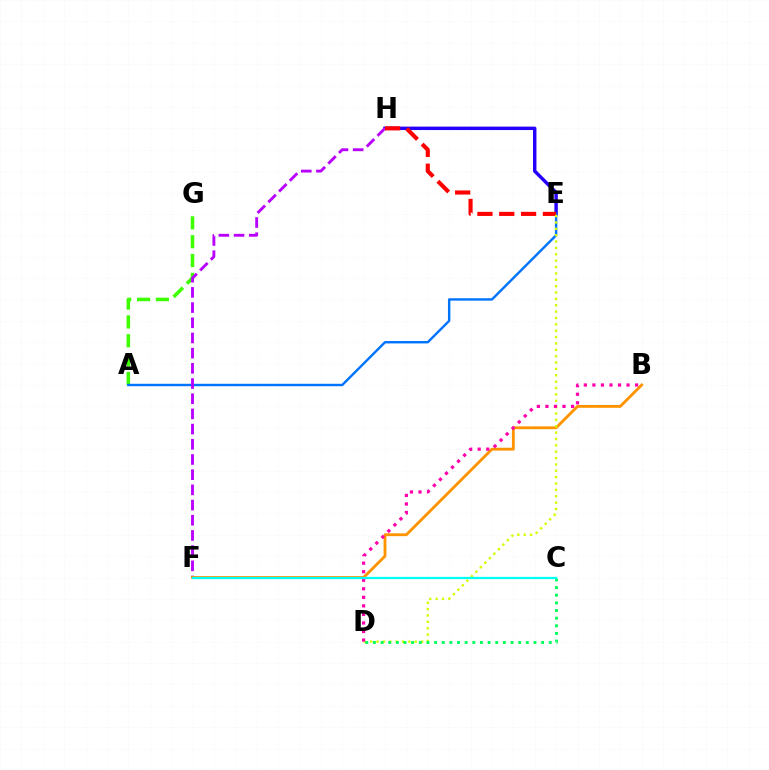{('A', 'G'): [{'color': '#3dff00', 'line_style': 'dashed', 'thickness': 2.56}], ('E', 'H'): [{'color': '#2500ff', 'line_style': 'solid', 'thickness': 2.47}, {'color': '#ff0000', 'line_style': 'dashed', 'thickness': 2.97}], ('A', 'E'): [{'color': '#0074ff', 'line_style': 'solid', 'thickness': 1.74}], ('F', 'H'): [{'color': '#b900ff', 'line_style': 'dashed', 'thickness': 2.06}], ('B', 'F'): [{'color': '#ff9400', 'line_style': 'solid', 'thickness': 2.05}], ('D', 'E'): [{'color': '#d1ff00', 'line_style': 'dotted', 'thickness': 1.73}], ('B', 'D'): [{'color': '#ff00ac', 'line_style': 'dotted', 'thickness': 2.32}], ('C', 'D'): [{'color': '#00ff5c', 'line_style': 'dotted', 'thickness': 2.08}], ('C', 'F'): [{'color': '#00fff6', 'line_style': 'solid', 'thickness': 1.64}]}